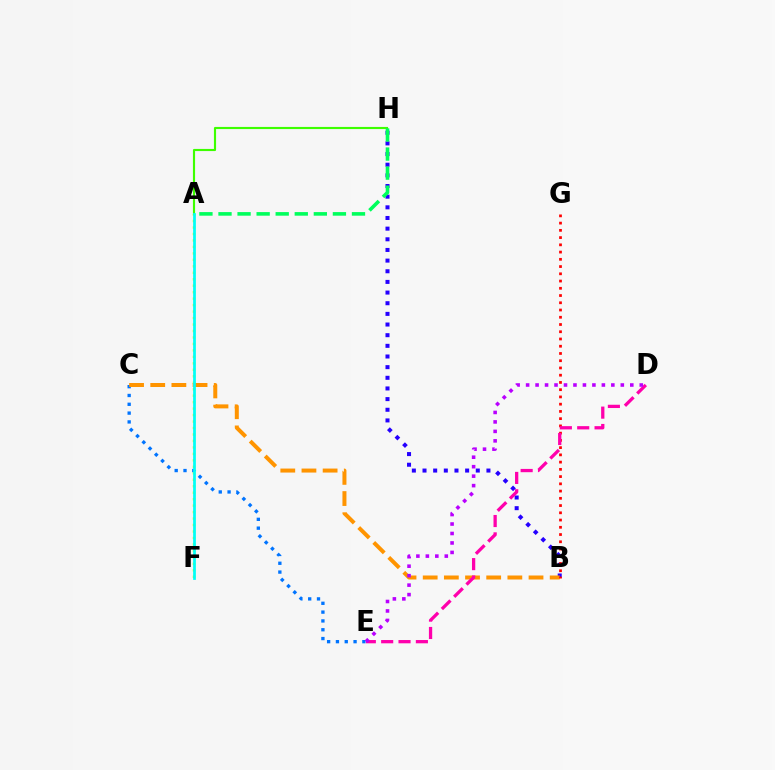{('B', 'H'): [{'color': '#2500ff', 'line_style': 'dotted', 'thickness': 2.89}], ('C', 'E'): [{'color': '#0074ff', 'line_style': 'dotted', 'thickness': 2.4}], ('A', 'F'): [{'color': '#d1ff00', 'line_style': 'dotted', 'thickness': 1.76}, {'color': '#00fff6', 'line_style': 'solid', 'thickness': 1.97}], ('A', 'H'): [{'color': '#3dff00', 'line_style': 'solid', 'thickness': 1.54}, {'color': '#00ff5c', 'line_style': 'dashed', 'thickness': 2.59}], ('B', 'C'): [{'color': '#ff9400', 'line_style': 'dashed', 'thickness': 2.88}], ('B', 'G'): [{'color': '#ff0000', 'line_style': 'dotted', 'thickness': 1.97}], ('D', 'E'): [{'color': '#ff00ac', 'line_style': 'dashed', 'thickness': 2.36}, {'color': '#b900ff', 'line_style': 'dotted', 'thickness': 2.57}]}